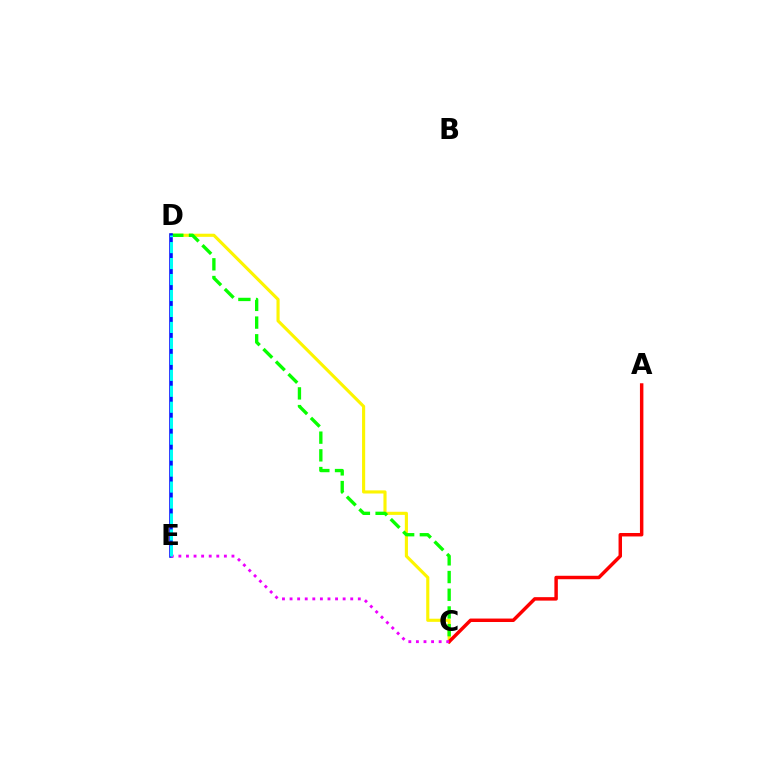{('C', 'D'): [{'color': '#fcf500', 'line_style': 'solid', 'thickness': 2.25}, {'color': '#08ff00', 'line_style': 'dashed', 'thickness': 2.41}], ('A', 'C'): [{'color': '#ff0000', 'line_style': 'solid', 'thickness': 2.49}], ('D', 'E'): [{'color': '#0010ff', 'line_style': 'solid', 'thickness': 2.58}, {'color': '#00fff6', 'line_style': 'dashed', 'thickness': 2.17}], ('C', 'E'): [{'color': '#ee00ff', 'line_style': 'dotted', 'thickness': 2.06}]}